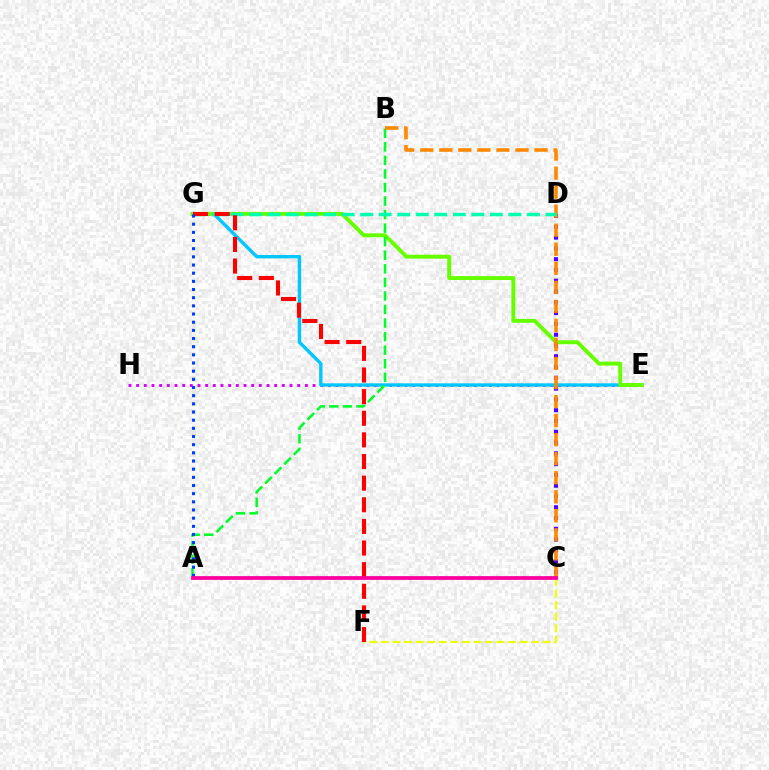{('E', 'H'): [{'color': '#d600ff', 'line_style': 'dotted', 'thickness': 2.08}], ('E', 'G'): [{'color': '#00c7ff', 'line_style': 'solid', 'thickness': 2.43}, {'color': '#66ff00', 'line_style': 'solid', 'thickness': 2.82}], ('C', 'F'): [{'color': '#eeff00', 'line_style': 'dashed', 'thickness': 1.57}], ('C', 'D'): [{'color': '#4f00ff', 'line_style': 'dotted', 'thickness': 2.93}], ('A', 'B'): [{'color': '#00ff27', 'line_style': 'dashed', 'thickness': 1.84}], ('B', 'C'): [{'color': '#ff8800', 'line_style': 'dashed', 'thickness': 2.59}], ('D', 'G'): [{'color': '#00ffaf', 'line_style': 'dashed', 'thickness': 2.52}], ('F', 'G'): [{'color': '#ff0000', 'line_style': 'dashed', 'thickness': 2.94}], ('A', 'G'): [{'color': '#003fff', 'line_style': 'dotted', 'thickness': 2.22}], ('A', 'C'): [{'color': '#ff00a0', 'line_style': 'solid', 'thickness': 2.72}]}